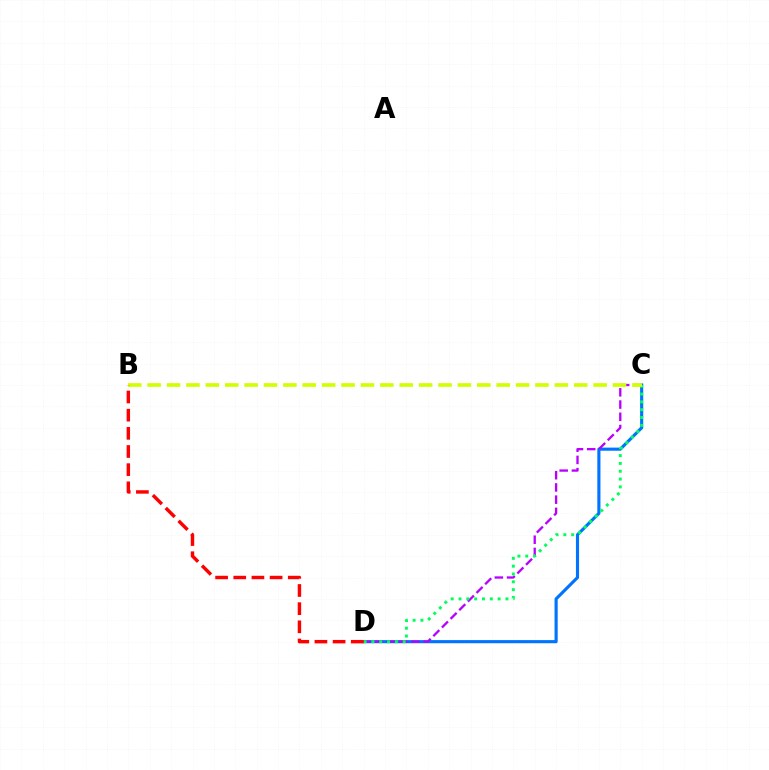{('C', 'D'): [{'color': '#0074ff', 'line_style': 'solid', 'thickness': 2.25}, {'color': '#b900ff', 'line_style': 'dashed', 'thickness': 1.66}, {'color': '#00ff5c', 'line_style': 'dotted', 'thickness': 2.13}], ('B', 'C'): [{'color': '#d1ff00', 'line_style': 'dashed', 'thickness': 2.63}], ('B', 'D'): [{'color': '#ff0000', 'line_style': 'dashed', 'thickness': 2.47}]}